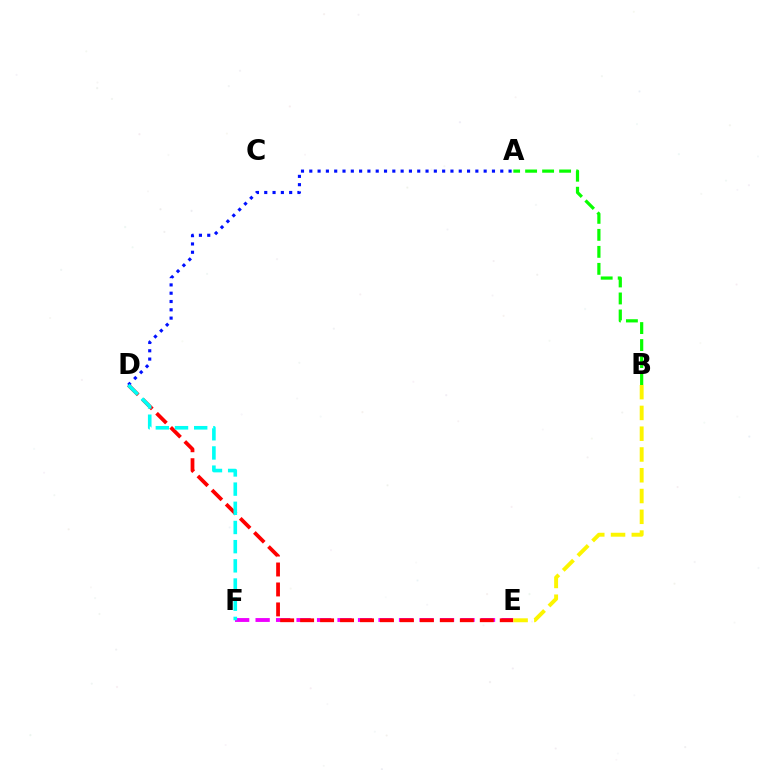{('E', 'F'): [{'color': '#ee00ff', 'line_style': 'dashed', 'thickness': 2.78}], ('D', 'E'): [{'color': '#ff0000', 'line_style': 'dashed', 'thickness': 2.71}], ('A', 'D'): [{'color': '#0010ff', 'line_style': 'dotted', 'thickness': 2.26}], ('B', 'E'): [{'color': '#fcf500', 'line_style': 'dashed', 'thickness': 2.82}], ('A', 'B'): [{'color': '#08ff00', 'line_style': 'dashed', 'thickness': 2.31}], ('D', 'F'): [{'color': '#00fff6', 'line_style': 'dashed', 'thickness': 2.61}]}